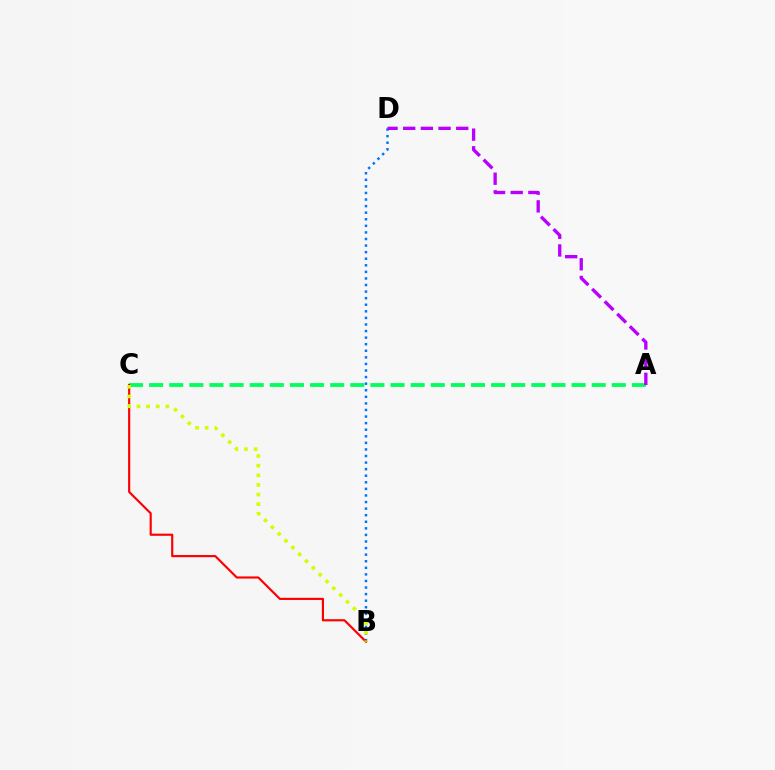{('A', 'C'): [{'color': '#00ff5c', 'line_style': 'dashed', 'thickness': 2.73}], ('B', 'D'): [{'color': '#0074ff', 'line_style': 'dotted', 'thickness': 1.79}], ('B', 'C'): [{'color': '#ff0000', 'line_style': 'solid', 'thickness': 1.56}, {'color': '#d1ff00', 'line_style': 'dotted', 'thickness': 2.62}], ('A', 'D'): [{'color': '#b900ff', 'line_style': 'dashed', 'thickness': 2.4}]}